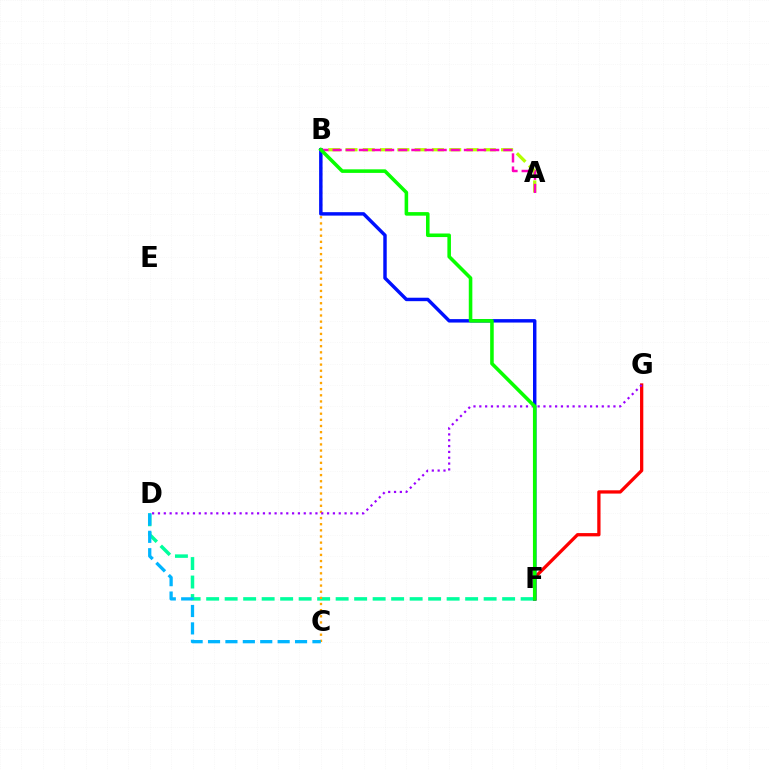{('F', 'G'): [{'color': '#ff0000', 'line_style': 'solid', 'thickness': 2.36}], ('A', 'B'): [{'color': '#b3ff00', 'line_style': 'dashed', 'thickness': 2.35}, {'color': '#ff00bd', 'line_style': 'dashed', 'thickness': 1.78}], ('D', 'F'): [{'color': '#00ff9d', 'line_style': 'dashed', 'thickness': 2.51}], ('B', 'C'): [{'color': '#ffa500', 'line_style': 'dotted', 'thickness': 1.67}], ('D', 'G'): [{'color': '#9b00ff', 'line_style': 'dotted', 'thickness': 1.58}], ('B', 'F'): [{'color': '#0010ff', 'line_style': 'solid', 'thickness': 2.48}, {'color': '#08ff00', 'line_style': 'solid', 'thickness': 2.57}], ('C', 'D'): [{'color': '#00b5ff', 'line_style': 'dashed', 'thickness': 2.36}]}